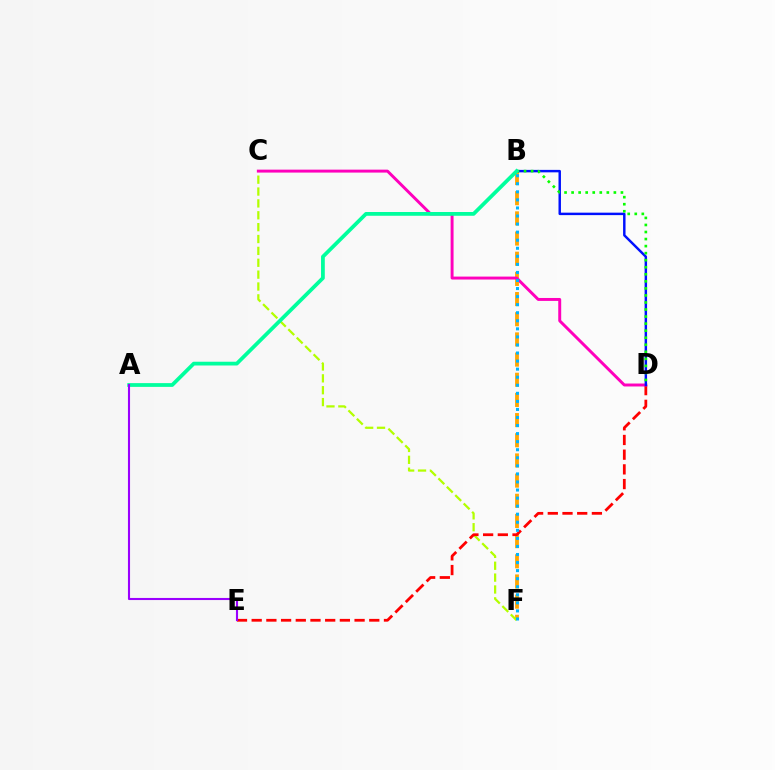{('B', 'F'): [{'color': '#ffa500', 'line_style': 'dashed', 'thickness': 2.74}, {'color': '#00b5ff', 'line_style': 'dotted', 'thickness': 2.19}], ('C', 'F'): [{'color': '#b3ff00', 'line_style': 'dashed', 'thickness': 1.61}], ('D', 'E'): [{'color': '#ff0000', 'line_style': 'dashed', 'thickness': 2.0}], ('C', 'D'): [{'color': '#ff00bd', 'line_style': 'solid', 'thickness': 2.12}], ('B', 'D'): [{'color': '#0010ff', 'line_style': 'solid', 'thickness': 1.77}, {'color': '#08ff00', 'line_style': 'dotted', 'thickness': 1.91}], ('A', 'B'): [{'color': '#00ff9d', 'line_style': 'solid', 'thickness': 2.71}], ('A', 'E'): [{'color': '#9b00ff', 'line_style': 'solid', 'thickness': 1.51}]}